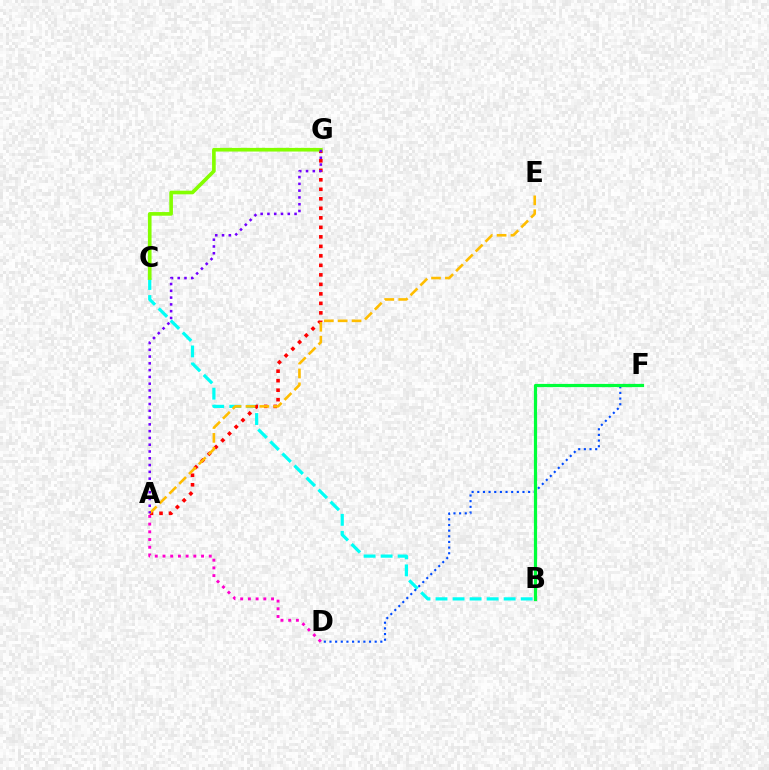{('B', 'C'): [{'color': '#00fff6', 'line_style': 'dashed', 'thickness': 2.31}], ('A', 'G'): [{'color': '#ff0000', 'line_style': 'dotted', 'thickness': 2.58}, {'color': '#7200ff', 'line_style': 'dotted', 'thickness': 1.84}], ('A', 'D'): [{'color': '#ff00cf', 'line_style': 'dotted', 'thickness': 2.09}], ('C', 'G'): [{'color': '#84ff00', 'line_style': 'solid', 'thickness': 2.62}], ('A', 'E'): [{'color': '#ffbd00', 'line_style': 'dashed', 'thickness': 1.89}], ('D', 'F'): [{'color': '#004bff', 'line_style': 'dotted', 'thickness': 1.54}], ('B', 'F'): [{'color': '#00ff39', 'line_style': 'solid', 'thickness': 2.3}]}